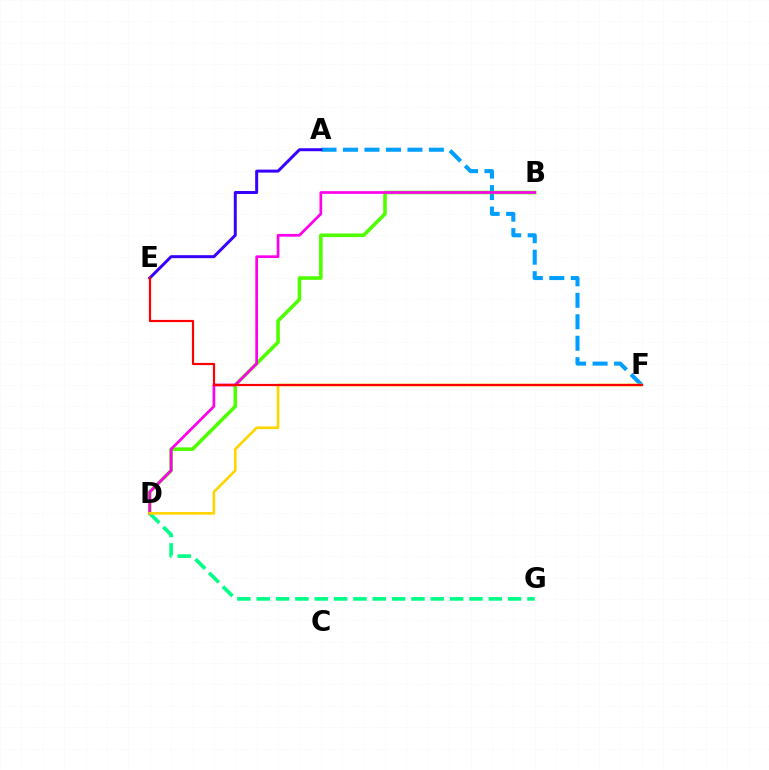{('A', 'F'): [{'color': '#009eff', 'line_style': 'dashed', 'thickness': 2.92}], ('D', 'G'): [{'color': '#00ff86', 'line_style': 'dashed', 'thickness': 2.63}], ('A', 'E'): [{'color': '#3700ff', 'line_style': 'solid', 'thickness': 2.15}], ('B', 'D'): [{'color': '#4fff00', 'line_style': 'solid', 'thickness': 2.58}, {'color': '#ff00ed', 'line_style': 'solid', 'thickness': 1.95}], ('D', 'F'): [{'color': '#ffd500', 'line_style': 'solid', 'thickness': 1.89}], ('E', 'F'): [{'color': '#ff0000', 'line_style': 'solid', 'thickness': 1.59}]}